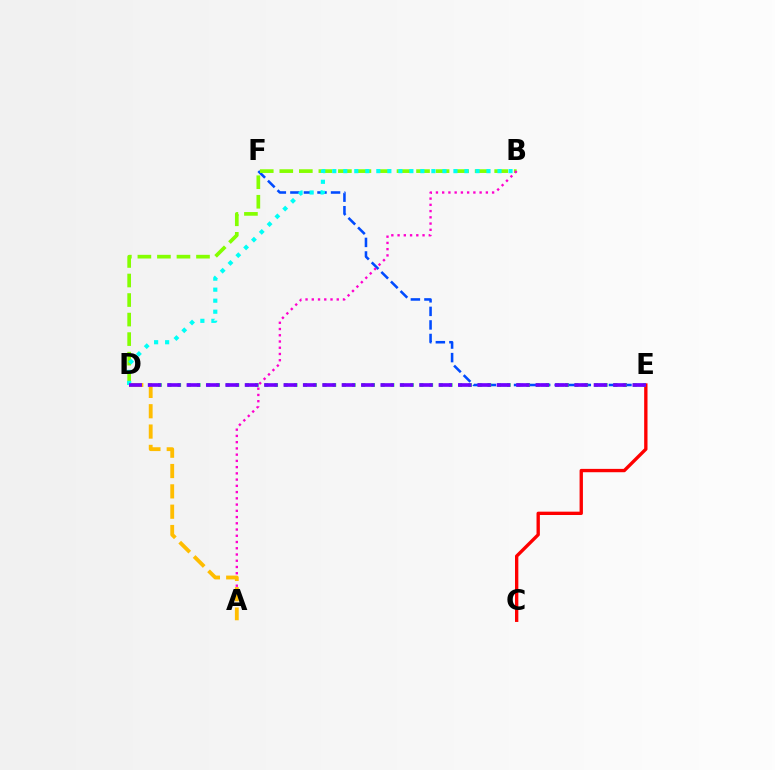{('C', 'E'): [{'color': '#ff0000', 'line_style': 'solid', 'thickness': 2.41}], ('E', 'F'): [{'color': '#004bff', 'line_style': 'dashed', 'thickness': 1.84}], ('D', 'E'): [{'color': '#00ff39', 'line_style': 'dotted', 'thickness': 2.63}, {'color': '#7200ff', 'line_style': 'dashed', 'thickness': 2.63}], ('B', 'D'): [{'color': '#84ff00', 'line_style': 'dashed', 'thickness': 2.65}, {'color': '#00fff6', 'line_style': 'dotted', 'thickness': 2.99}], ('A', 'B'): [{'color': '#ff00cf', 'line_style': 'dotted', 'thickness': 1.7}], ('A', 'D'): [{'color': '#ffbd00', 'line_style': 'dashed', 'thickness': 2.76}]}